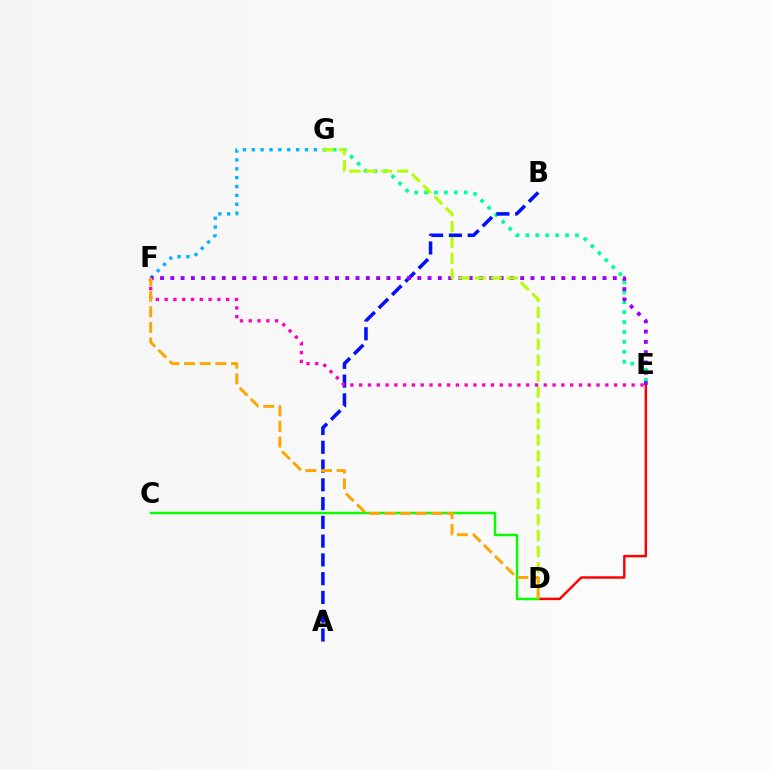{('D', 'E'): [{'color': '#ff0000', 'line_style': 'solid', 'thickness': 1.75}], ('F', 'G'): [{'color': '#00b5ff', 'line_style': 'dotted', 'thickness': 2.41}], ('E', 'G'): [{'color': '#00ff9d', 'line_style': 'dotted', 'thickness': 2.69}], ('A', 'B'): [{'color': '#0010ff', 'line_style': 'dashed', 'thickness': 2.55}], ('E', 'F'): [{'color': '#9b00ff', 'line_style': 'dotted', 'thickness': 2.8}, {'color': '#ff00bd', 'line_style': 'dotted', 'thickness': 2.39}], ('D', 'G'): [{'color': '#b3ff00', 'line_style': 'dashed', 'thickness': 2.17}], ('C', 'D'): [{'color': '#08ff00', 'line_style': 'solid', 'thickness': 1.76}], ('D', 'F'): [{'color': '#ffa500', 'line_style': 'dashed', 'thickness': 2.12}]}